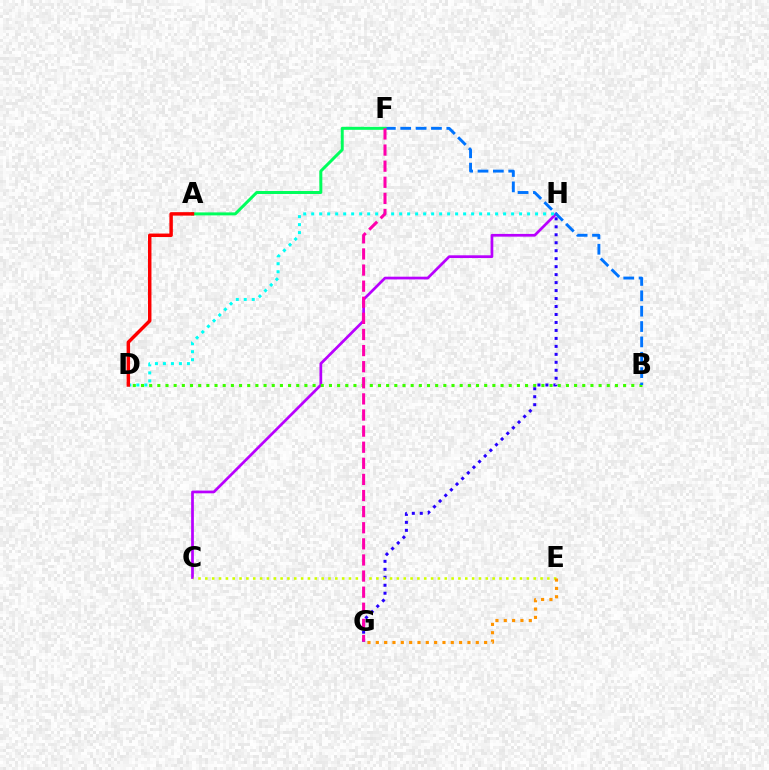{('G', 'H'): [{'color': '#2500ff', 'line_style': 'dotted', 'thickness': 2.17}], ('C', 'H'): [{'color': '#b900ff', 'line_style': 'solid', 'thickness': 1.96}], ('C', 'E'): [{'color': '#d1ff00', 'line_style': 'dotted', 'thickness': 1.86}], ('B', 'D'): [{'color': '#3dff00', 'line_style': 'dotted', 'thickness': 2.22}], ('B', 'F'): [{'color': '#0074ff', 'line_style': 'dashed', 'thickness': 2.09}], ('E', 'G'): [{'color': '#ff9400', 'line_style': 'dotted', 'thickness': 2.26}], ('D', 'H'): [{'color': '#00fff6', 'line_style': 'dotted', 'thickness': 2.17}], ('A', 'F'): [{'color': '#00ff5c', 'line_style': 'solid', 'thickness': 2.15}], ('A', 'D'): [{'color': '#ff0000', 'line_style': 'solid', 'thickness': 2.49}], ('F', 'G'): [{'color': '#ff00ac', 'line_style': 'dashed', 'thickness': 2.19}]}